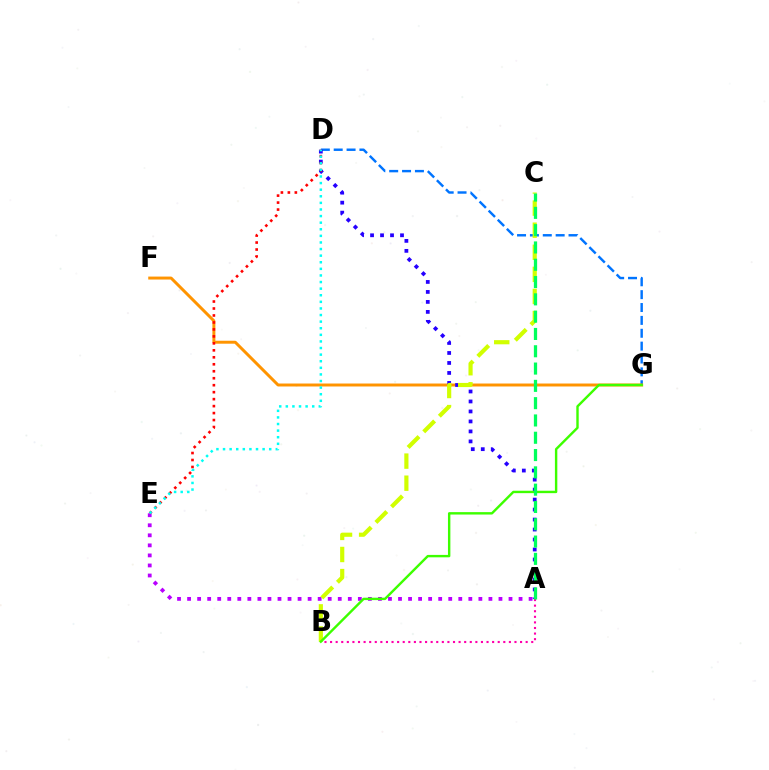{('D', 'G'): [{'color': '#0074ff', 'line_style': 'dashed', 'thickness': 1.75}], ('A', 'E'): [{'color': '#b900ff', 'line_style': 'dotted', 'thickness': 2.73}], ('F', 'G'): [{'color': '#ff9400', 'line_style': 'solid', 'thickness': 2.13}], ('A', 'B'): [{'color': '#ff00ac', 'line_style': 'dotted', 'thickness': 1.52}], ('A', 'D'): [{'color': '#2500ff', 'line_style': 'dotted', 'thickness': 2.71}], ('D', 'E'): [{'color': '#ff0000', 'line_style': 'dotted', 'thickness': 1.89}, {'color': '#00fff6', 'line_style': 'dotted', 'thickness': 1.79}], ('B', 'C'): [{'color': '#d1ff00', 'line_style': 'dashed', 'thickness': 3.0}], ('B', 'G'): [{'color': '#3dff00', 'line_style': 'solid', 'thickness': 1.73}], ('A', 'C'): [{'color': '#00ff5c', 'line_style': 'dashed', 'thickness': 2.35}]}